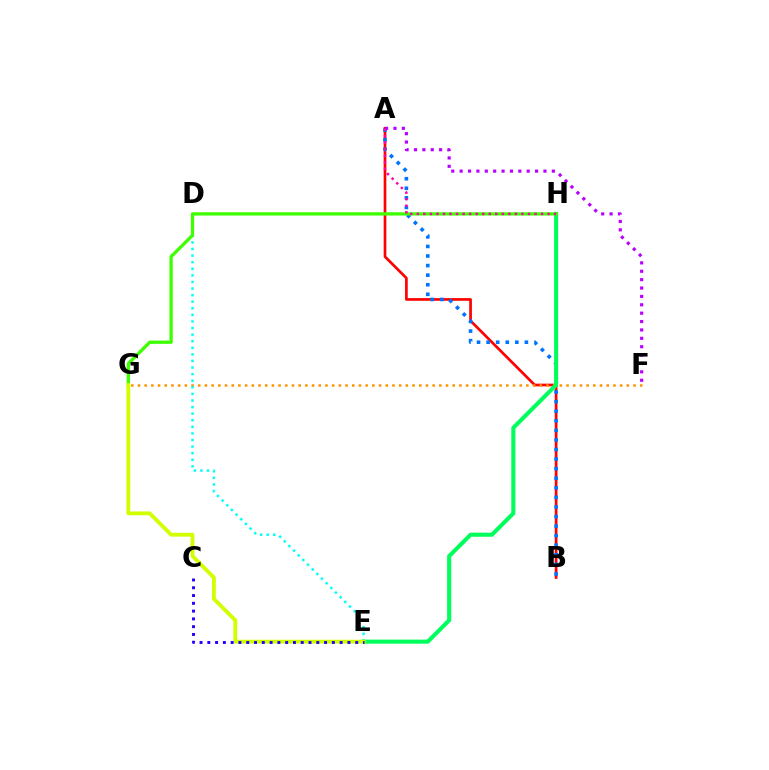{('A', 'B'): [{'color': '#ff0000', 'line_style': 'solid', 'thickness': 1.94}, {'color': '#0074ff', 'line_style': 'dotted', 'thickness': 2.6}], ('F', 'G'): [{'color': '#ff9400', 'line_style': 'dotted', 'thickness': 1.82}], ('D', 'E'): [{'color': '#00fff6', 'line_style': 'dotted', 'thickness': 1.79}], ('E', 'H'): [{'color': '#00ff5c', 'line_style': 'solid', 'thickness': 2.94}], ('G', 'H'): [{'color': '#3dff00', 'line_style': 'solid', 'thickness': 2.37}], ('A', 'F'): [{'color': '#b900ff', 'line_style': 'dotted', 'thickness': 2.28}], ('E', 'G'): [{'color': '#d1ff00', 'line_style': 'solid', 'thickness': 2.76}], ('A', 'H'): [{'color': '#ff00ac', 'line_style': 'dotted', 'thickness': 1.78}], ('C', 'E'): [{'color': '#2500ff', 'line_style': 'dotted', 'thickness': 2.11}]}